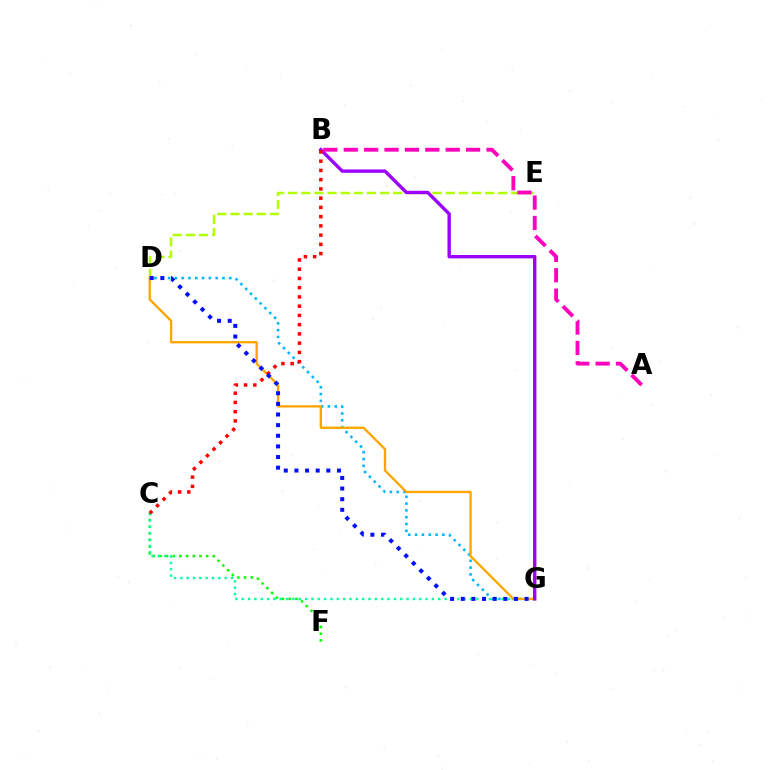{('D', 'G'): [{'color': '#00b5ff', 'line_style': 'dotted', 'thickness': 1.85}, {'color': '#ffa500', 'line_style': 'solid', 'thickness': 1.68}, {'color': '#0010ff', 'line_style': 'dotted', 'thickness': 2.89}], ('D', 'E'): [{'color': '#b3ff00', 'line_style': 'dashed', 'thickness': 1.78}], ('C', 'F'): [{'color': '#08ff00', 'line_style': 'dotted', 'thickness': 1.82}], ('C', 'G'): [{'color': '#00ff9d', 'line_style': 'dotted', 'thickness': 1.72}], ('B', 'G'): [{'color': '#9b00ff', 'line_style': 'solid', 'thickness': 2.43}], ('A', 'B'): [{'color': '#ff00bd', 'line_style': 'dashed', 'thickness': 2.77}], ('B', 'C'): [{'color': '#ff0000', 'line_style': 'dotted', 'thickness': 2.51}]}